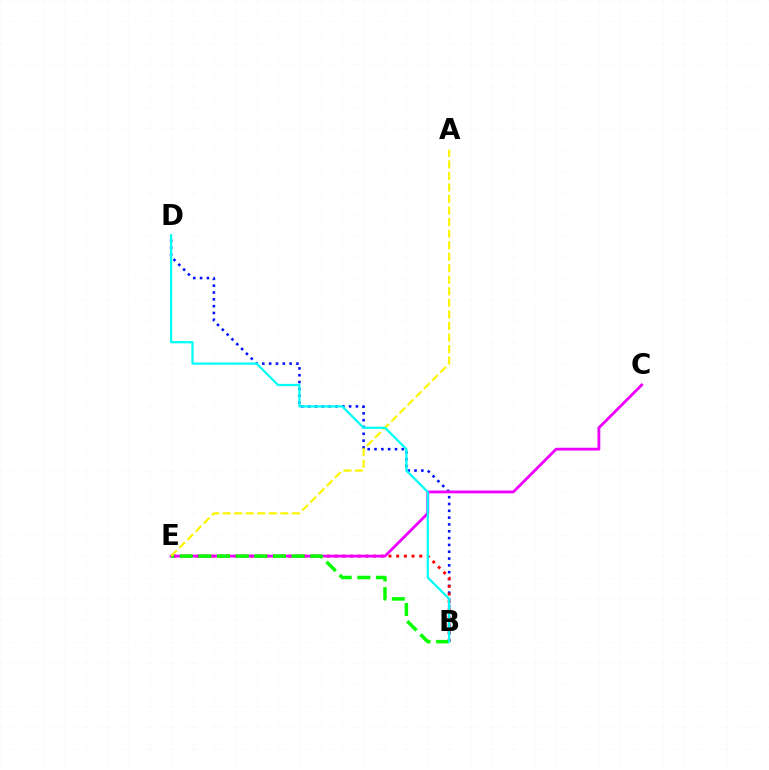{('B', 'D'): [{'color': '#0010ff', 'line_style': 'dotted', 'thickness': 1.85}, {'color': '#00fff6', 'line_style': 'solid', 'thickness': 1.62}], ('B', 'E'): [{'color': '#ff0000', 'line_style': 'dotted', 'thickness': 2.09}, {'color': '#08ff00', 'line_style': 'dashed', 'thickness': 2.53}], ('C', 'E'): [{'color': '#ee00ff', 'line_style': 'solid', 'thickness': 2.03}], ('A', 'E'): [{'color': '#fcf500', 'line_style': 'dashed', 'thickness': 1.57}]}